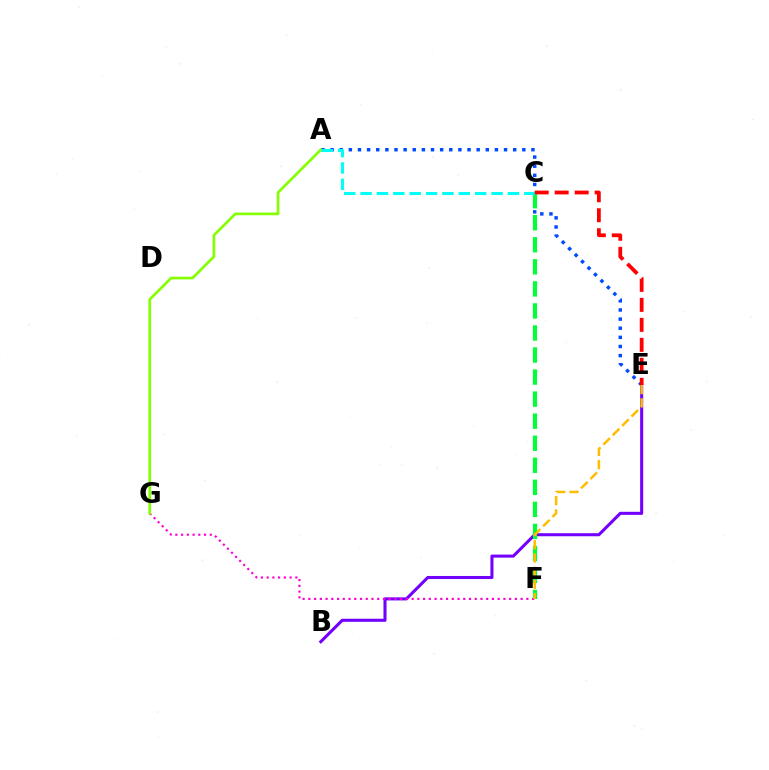{('B', 'E'): [{'color': '#7200ff', 'line_style': 'solid', 'thickness': 2.2}], ('A', 'E'): [{'color': '#004bff', 'line_style': 'dotted', 'thickness': 2.48}], ('F', 'G'): [{'color': '#ff00cf', 'line_style': 'dotted', 'thickness': 1.56}], ('A', 'G'): [{'color': '#84ff00', 'line_style': 'solid', 'thickness': 1.92}], ('C', 'F'): [{'color': '#00ff39', 'line_style': 'dashed', 'thickness': 3.0}], ('A', 'C'): [{'color': '#00fff6', 'line_style': 'dashed', 'thickness': 2.22}], ('E', 'F'): [{'color': '#ffbd00', 'line_style': 'dashed', 'thickness': 1.8}], ('C', 'E'): [{'color': '#ff0000', 'line_style': 'dashed', 'thickness': 2.71}]}